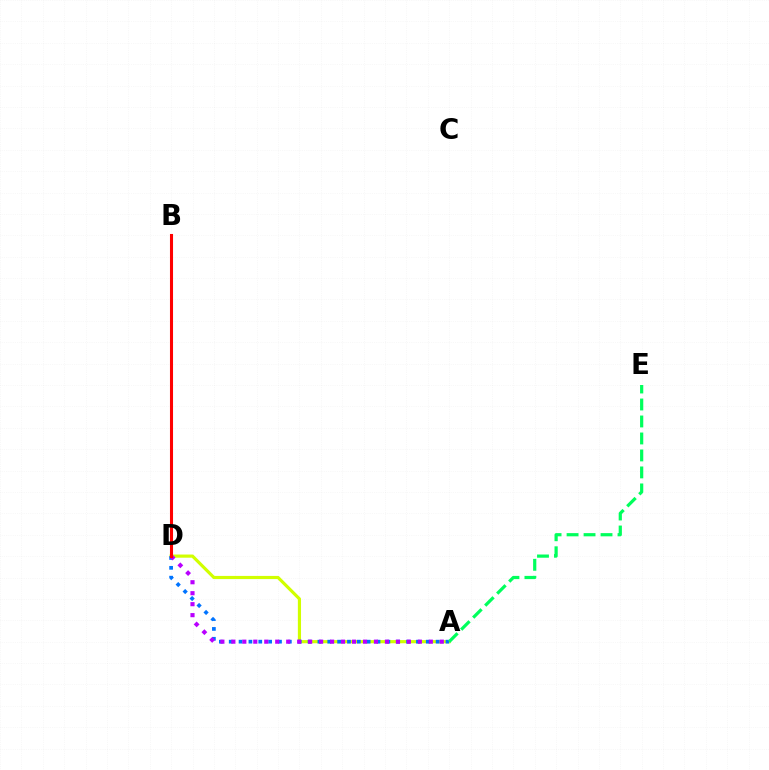{('A', 'D'): [{'color': '#d1ff00', 'line_style': 'solid', 'thickness': 2.28}, {'color': '#0074ff', 'line_style': 'dotted', 'thickness': 2.68}, {'color': '#b900ff', 'line_style': 'dotted', 'thickness': 2.98}], ('A', 'E'): [{'color': '#00ff5c', 'line_style': 'dashed', 'thickness': 2.31}], ('B', 'D'): [{'color': '#ff0000', 'line_style': 'solid', 'thickness': 2.21}]}